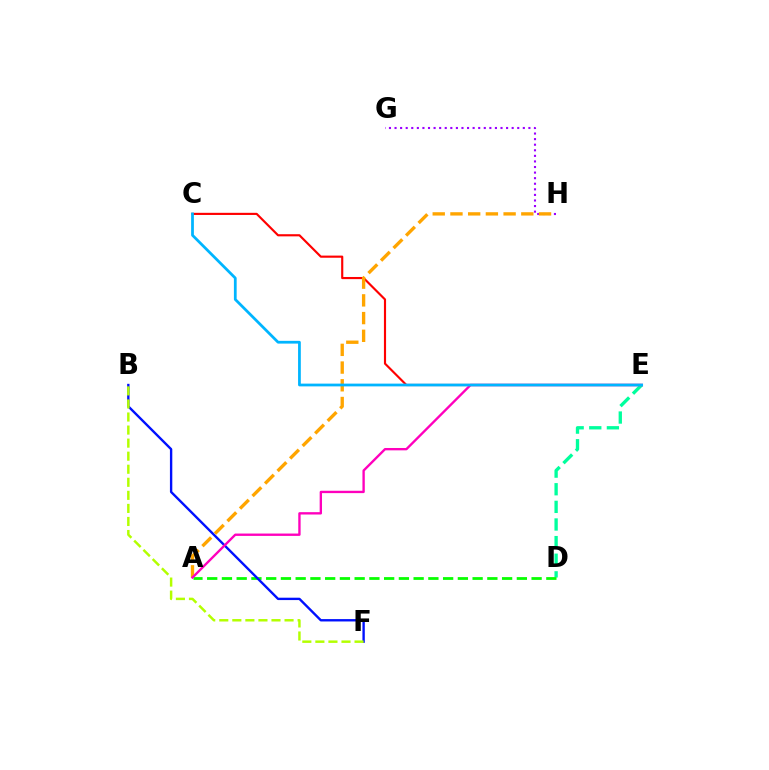{('G', 'H'): [{'color': '#9b00ff', 'line_style': 'dotted', 'thickness': 1.52}], ('C', 'E'): [{'color': '#ff0000', 'line_style': 'solid', 'thickness': 1.55}, {'color': '#00b5ff', 'line_style': 'solid', 'thickness': 1.98}], ('D', 'E'): [{'color': '#00ff9d', 'line_style': 'dashed', 'thickness': 2.39}], ('A', 'D'): [{'color': '#08ff00', 'line_style': 'dashed', 'thickness': 2.0}], ('B', 'F'): [{'color': '#0010ff', 'line_style': 'solid', 'thickness': 1.71}, {'color': '#b3ff00', 'line_style': 'dashed', 'thickness': 1.77}], ('A', 'H'): [{'color': '#ffa500', 'line_style': 'dashed', 'thickness': 2.41}], ('A', 'E'): [{'color': '#ff00bd', 'line_style': 'solid', 'thickness': 1.7}]}